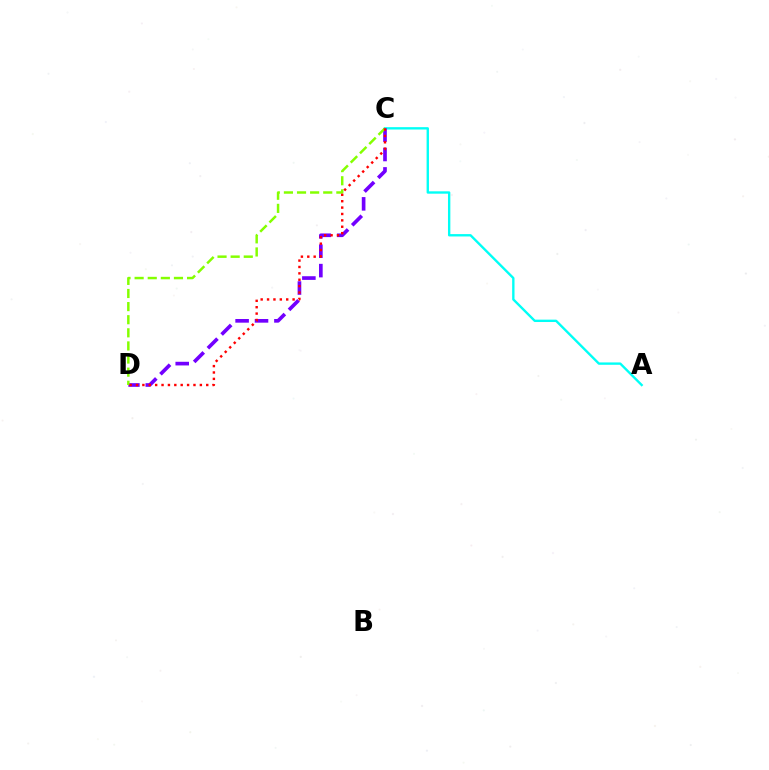{('A', 'C'): [{'color': '#00fff6', 'line_style': 'solid', 'thickness': 1.7}], ('C', 'D'): [{'color': '#7200ff', 'line_style': 'dashed', 'thickness': 2.64}, {'color': '#84ff00', 'line_style': 'dashed', 'thickness': 1.78}, {'color': '#ff0000', 'line_style': 'dotted', 'thickness': 1.73}]}